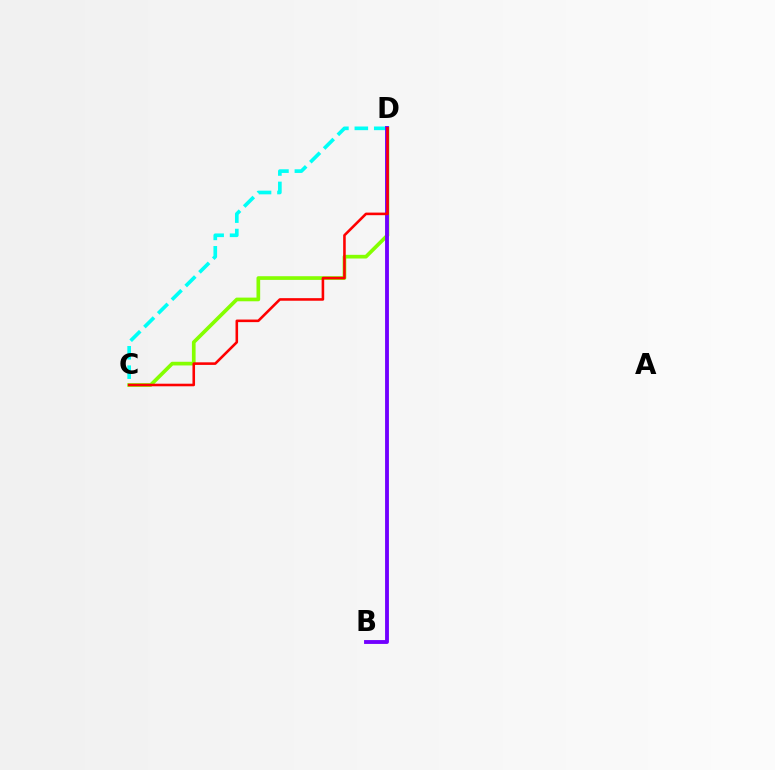{('C', 'D'): [{'color': '#84ff00', 'line_style': 'solid', 'thickness': 2.65}, {'color': '#00fff6', 'line_style': 'dashed', 'thickness': 2.64}, {'color': '#ff0000', 'line_style': 'solid', 'thickness': 1.86}], ('B', 'D'): [{'color': '#7200ff', 'line_style': 'solid', 'thickness': 2.78}]}